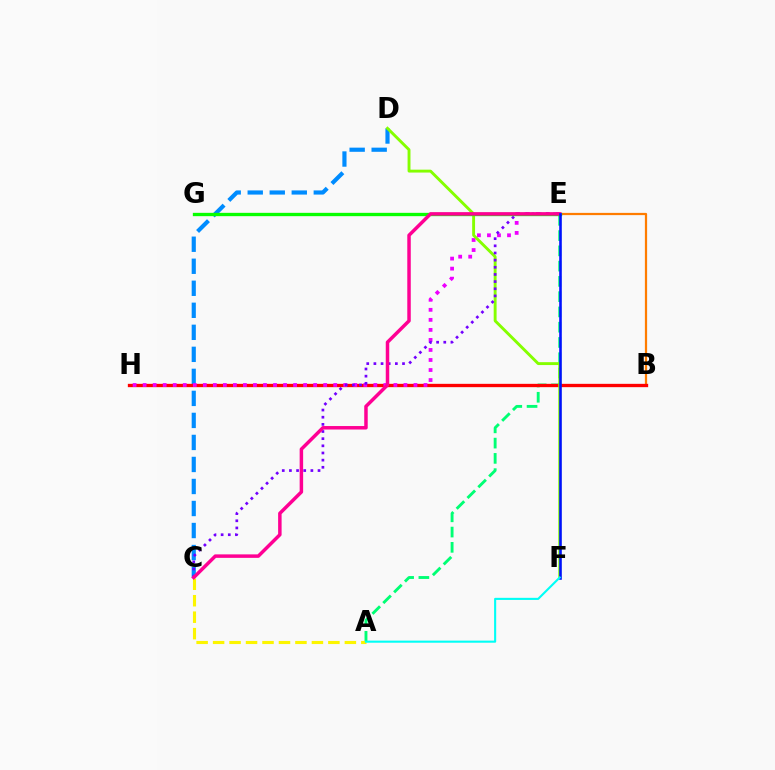{('A', 'E'): [{'color': '#00ff74', 'line_style': 'dashed', 'thickness': 2.07}], ('C', 'D'): [{'color': '#008cff', 'line_style': 'dashed', 'thickness': 2.99}], ('B', 'E'): [{'color': '#ff7c00', 'line_style': 'solid', 'thickness': 1.61}], ('B', 'H'): [{'color': '#ff0000', 'line_style': 'solid', 'thickness': 2.39}], ('E', 'H'): [{'color': '#ee00ff', 'line_style': 'dotted', 'thickness': 2.73}], ('D', 'F'): [{'color': '#84ff00', 'line_style': 'solid', 'thickness': 2.08}], ('C', 'E'): [{'color': '#7200ff', 'line_style': 'dotted', 'thickness': 1.94}, {'color': '#ff0094', 'line_style': 'solid', 'thickness': 2.51}], ('E', 'G'): [{'color': '#08ff00', 'line_style': 'solid', 'thickness': 2.4}], ('A', 'C'): [{'color': '#fcf500', 'line_style': 'dashed', 'thickness': 2.24}], ('E', 'F'): [{'color': '#0010ff', 'line_style': 'solid', 'thickness': 1.86}], ('A', 'F'): [{'color': '#00fff6', 'line_style': 'solid', 'thickness': 1.51}]}